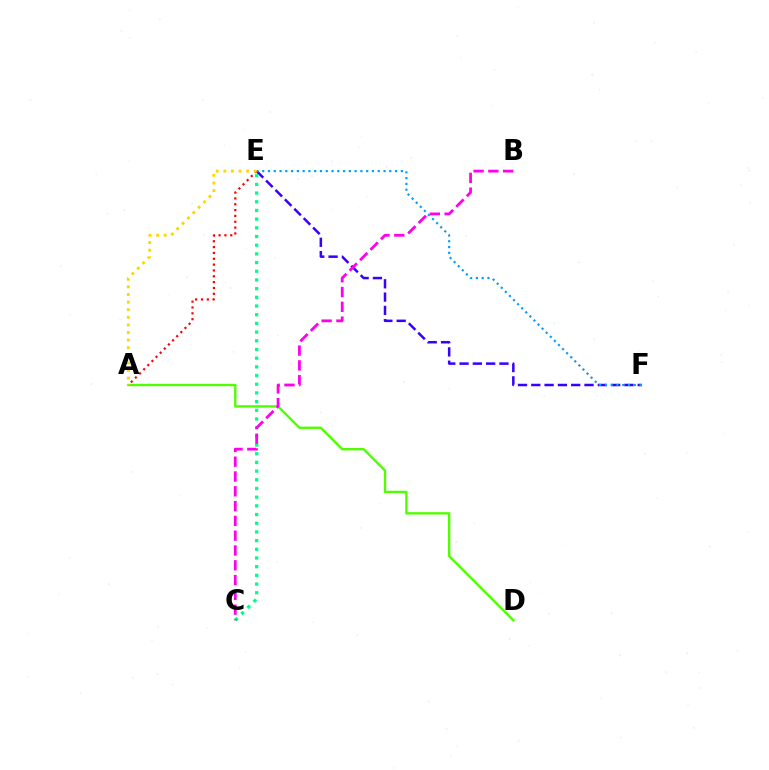{('A', 'D'): [{'color': '#4fff00', 'line_style': 'solid', 'thickness': 1.7}], ('E', 'F'): [{'color': '#3700ff', 'line_style': 'dashed', 'thickness': 1.81}, {'color': '#009eff', 'line_style': 'dotted', 'thickness': 1.57}], ('A', 'E'): [{'color': '#ff0000', 'line_style': 'dotted', 'thickness': 1.59}, {'color': '#ffd500', 'line_style': 'dotted', 'thickness': 2.06}], ('C', 'E'): [{'color': '#00ff86', 'line_style': 'dotted', 'thickness': 2.36}], ('B', 'C'): [{'color': '#ff00ed', 'line_style': 'dashed', 'thickness': 2.01}]}